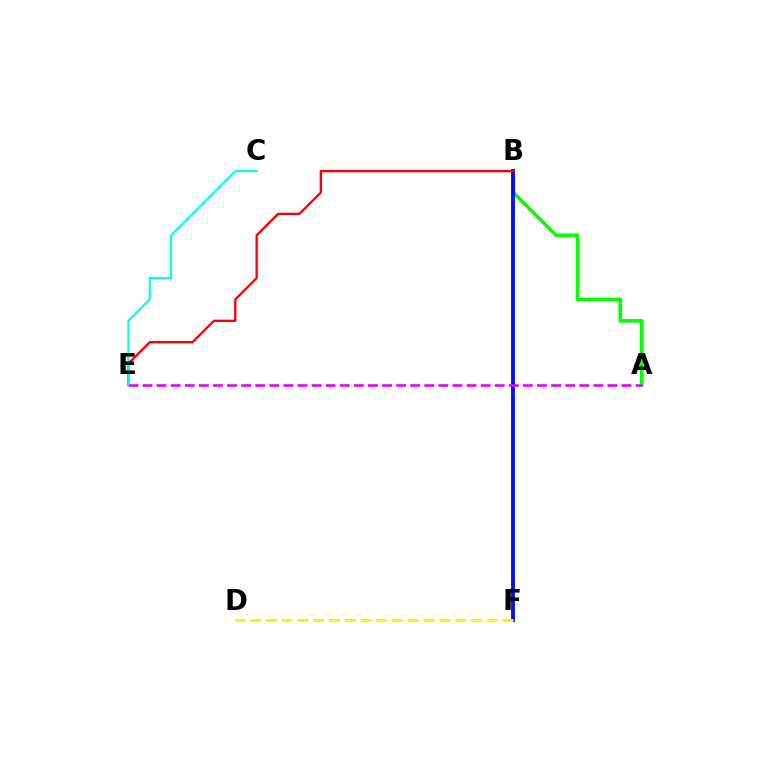{('A', 'B'): [{'color': '#08ff00', 'line_style': 'solid', 'thickness': 2.61}], ('B', 'F'): [{'color': '#0010ff', 'line_style': 'solid', 'thickness': 2.78}], ('A', 'E'): [{'color': '#ee00ff', 'line_style': 'dashed', 'thickness': 1.91}], ('B', 'E'): [{'color': '#ff0000', 'line_style': 'solid', 'thickness': 1.68}], ('D', 'F'): [{'color': '#fcf500', 'line_style': 'dashed', 'thickness': 2.14}], ('C', 'E'): [{'color': '#00fff6', 'line_style': 'solid', 'thickness': 1.53}]}